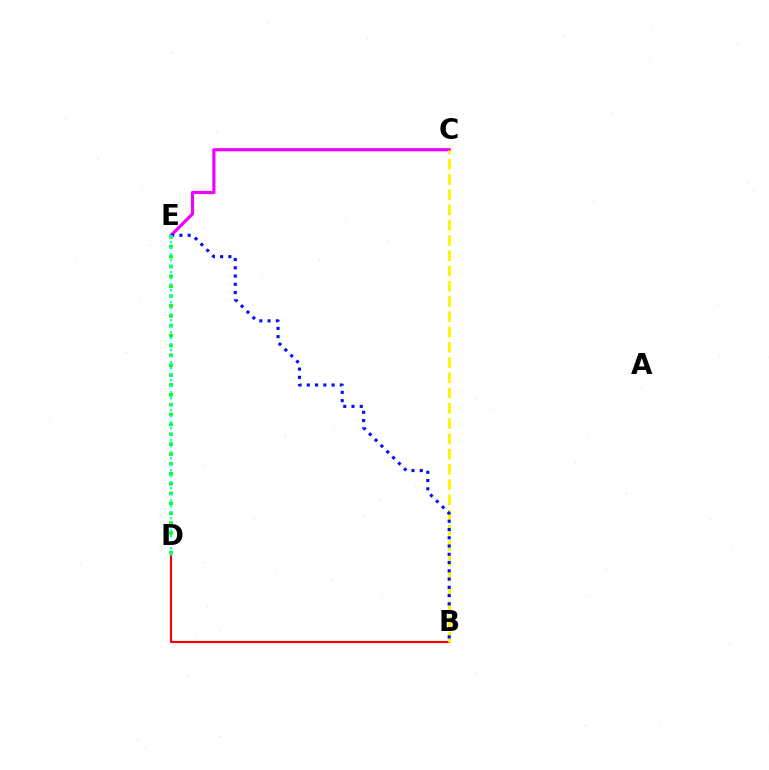{('B', 'D'): [{'color': '#ff0000', 'line_style': 'solid', 'thickness': 1.53}], ('C', 'E'): [{'color': '#ee00ff', 'line_style': 'solid', 'thickness': 2.29}], ('B', 'C'): [{'color': '#fcf500', 'line_style': 'dashed', 'thickness': 2.07}], ('B', 'E'): [{'color': '#0010ff', 'line_style': 'dotted', 'thickness': 2.24}], ('D', 'E'): [{'color': '#08ff00', 'line_style': 'dotted', 'thickness': 2.68}, {'color': '#00fff6', 'line_style': 'dotted', 'thickness': 1.63}]}